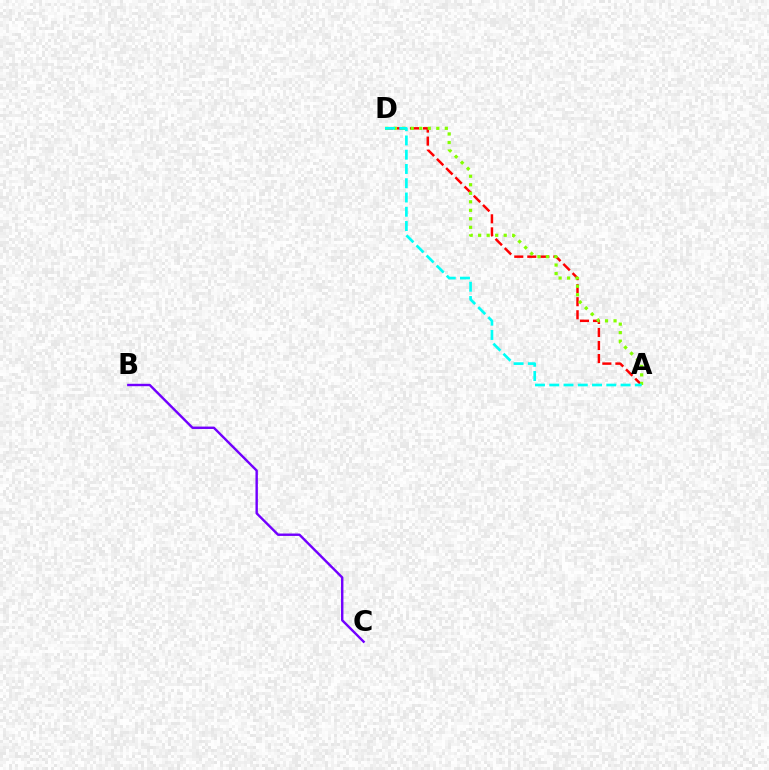{('B', 'C'): [{'color': '#7200ff', 'line_style': 'solid', 'thickness': 1.73}], ('A', 'D'): [{'color': '#ff0000', 'line_style': 'dashed', 'thickness': 1.77}, {'color': '#84ff00', 'line_style': 'dotted', 'thickness': 2.31}, {'color': '#00fff6', 'line_style': 'dashed', 'thickness': 1.94}]}